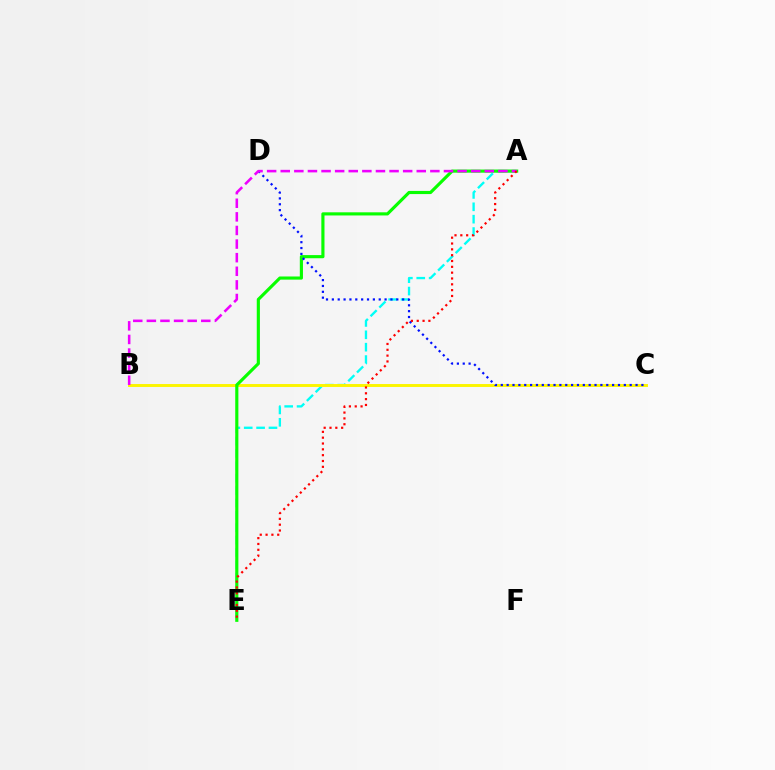{('A', 'E'): [{'color': '#00fff6', 'line_style': 'dashed', 'thickness': 1.68}, {'color': '#08ff00', 'line_style': 'solid', 'thickness': 2.27}, {'color': '#ff0000', 'line_style': 'dotted', 'thickness': 1.58}], ('B', 'C'): [{'color': '#fcf500', 'line_style': 'solid', 'thickness': 2.11}], ('C', 'D'): [{'color': '#0010ff', 'line_style': 'dotted', 'thickness': 1.59}], ('A', 'B'): [{'color': '#ee00ff', 'line_style': 'dashed', 'thickness': 1.85}]}